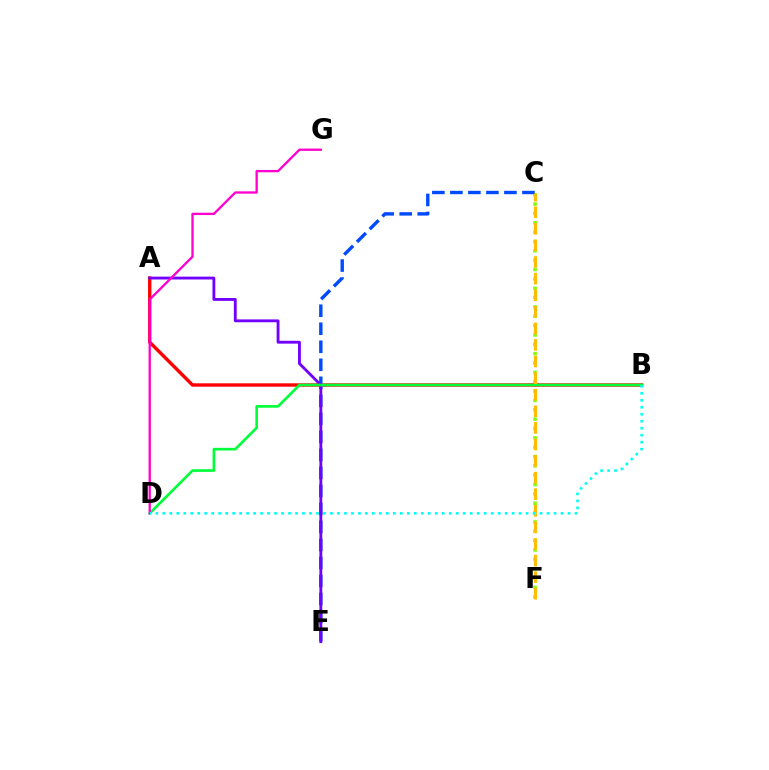{('C', 'F'): [{'color': '#84ff00', 'line_style': 'dotted', 'thickness': 2.54}, {'color': '#ffbd00', 'line_style': 'dashed', 'thickness': 2.25}], ('A', 'B'): [{'color': '#ff0000', 'line_style': 'solid', 'thickness': 2.43}], ('C', 'E'): [{'color': '#004bff', 'line_style': 'dashed', 'thickness': 2.45}], ('A', 'E'): [{'color': '#7200ff', 'line_style': 'solid', 'thickness': 2.05}], ('B', 'D'): [{'color': '#00ff39', 'line_style': 'solid', 'thickness': 1.91}, {'color': '#00fff6', 'line_style': 'dotted', 'thickness': 1.9}], ('D', 'G'): [{'color': '#ff00cf', 'line_style': 'solid', 'thickness': 1.67}]}